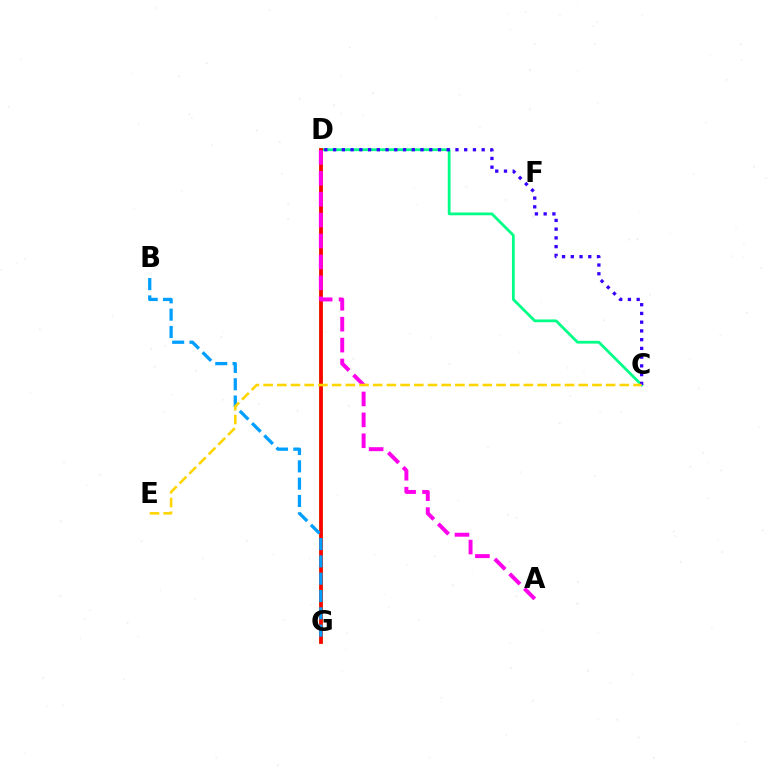{('C', 'D'): [{'color': '#00ff86', 'line_style': 'solid', 'thickness': 1.99}, {'color': '#3700ff', 'line_style': 'dotted', 'thickness': 2.37}], ('D', 'G'): [{'color': '#4fff00', 'line_style': 'solid', 'thickness': 2.6}, {'color': '#ff0000', 'line_style': 'solid', 'thickness': 2.67}], ('B', 'G'): [{'color': '#009eff', 'line_style': 'dashed', 'thickness': 2.35}], ('A', 'D'): [{'color': '#ff00ed', 'line_style': 'dashed', 'thickness': 2.84}], ('C', 'E'): [{'color': '#ffd500', 'line_style': 'dashed', 'thickness': 1.86}]}